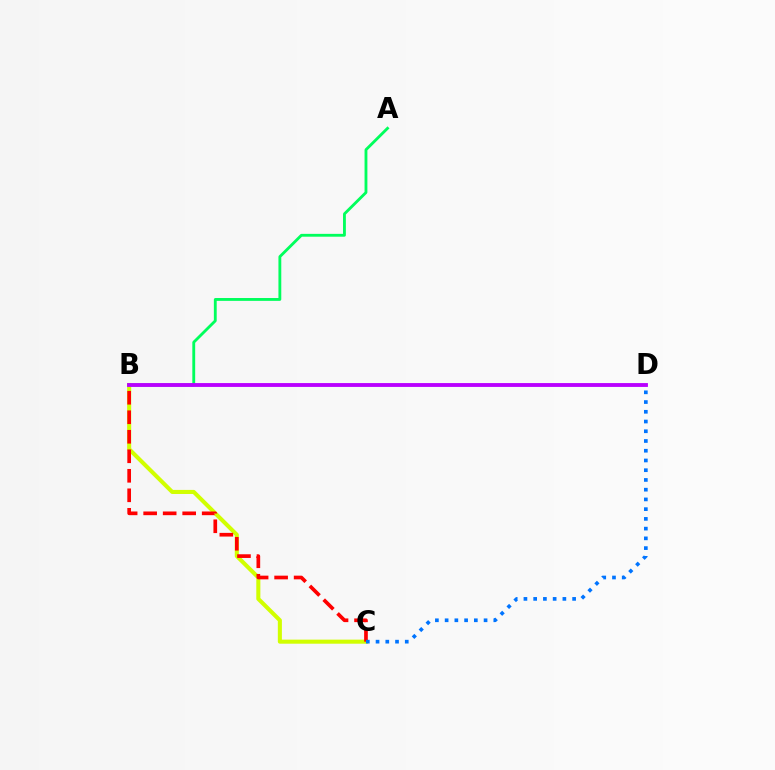{('B', 'C'): [{'color': '#d1ff00', 'line_style': 'solid', 'thickness': 2.92}, {'color': '#ff0000', 'line_style': 'dashed', 'thickness': 2.65}], ('A', 'B'): [{'color': '#00ff5c', 'line_style': 'solid', 'thickness': 2.04}], ('B', 'D'): [{'color': '#b900ff', 'line_style': 'solid', 'thickness': 2.77}], ('C', 'D'): [{'color': '#0074ff', 'line_style': 'dotted', 'thickness': 2.65}]}